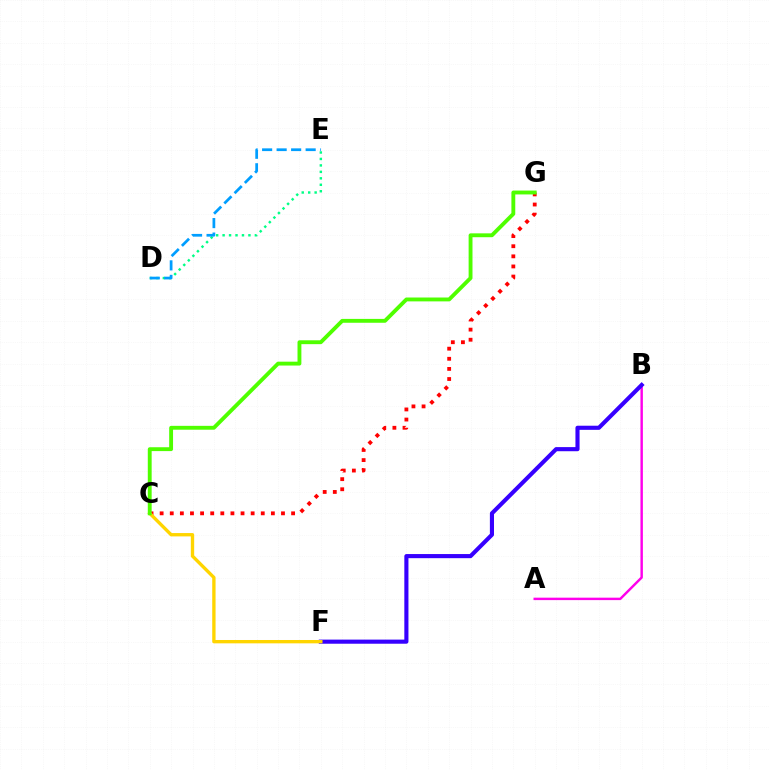{('A', 'B'): [{'color': '#ff00ed', 'line_style': 'solid', 'thickness': 1.76}], ('B', 'F'): [{'color': '#3700ff', 'line_style': 'solid', 'thickness': 2.97}], ('D', 'E'): [{'color': '#00ff86', 'line_style': 'dotted', 'thickness': 1.75}, {'color': '#009eff', 'line_style': 'dashed', 'thickness': 1.97}], ('C', 'G'): [{'color': '#ff0000', 'line_style': 'dotted', 'thickness': 2.75}, {'color': '#4fff00', 'line_style': 'solid', 'thickness': 2.78}], ('C', 'F'): [{'color': '#ffd500', 'line_style': 'solid', 'thickness': 2.41}]}